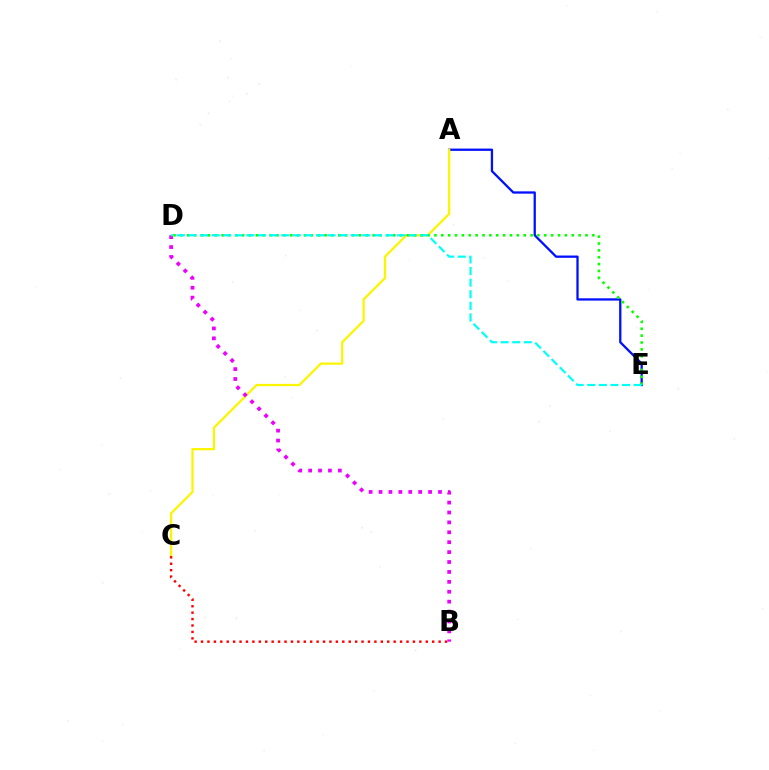{('A', 'E'): [{'color': '#0010ff', 'line_style': 'solid', 'thickness': 1.65}], ('A', 'C'): [{'color': '#fcf500', 'line_style': 'solid', 'thickness': 1.63}], ('B', 'C'): [{'color': '#ff0000', 'line_style': 'dotted', 'thickness': 1.74}], ('B', 'D'): [{'color': '#ee00ff', 'line_style': 'dotted', 'thickness': 2.69}], ('D', 'E'): [{'color': '#08ff00', 'line_style': 'dotted', 'thickness': 1.87}, {'color': '#00fff6', 'line_style': 'dashed', 'thickness': 1.57}]}